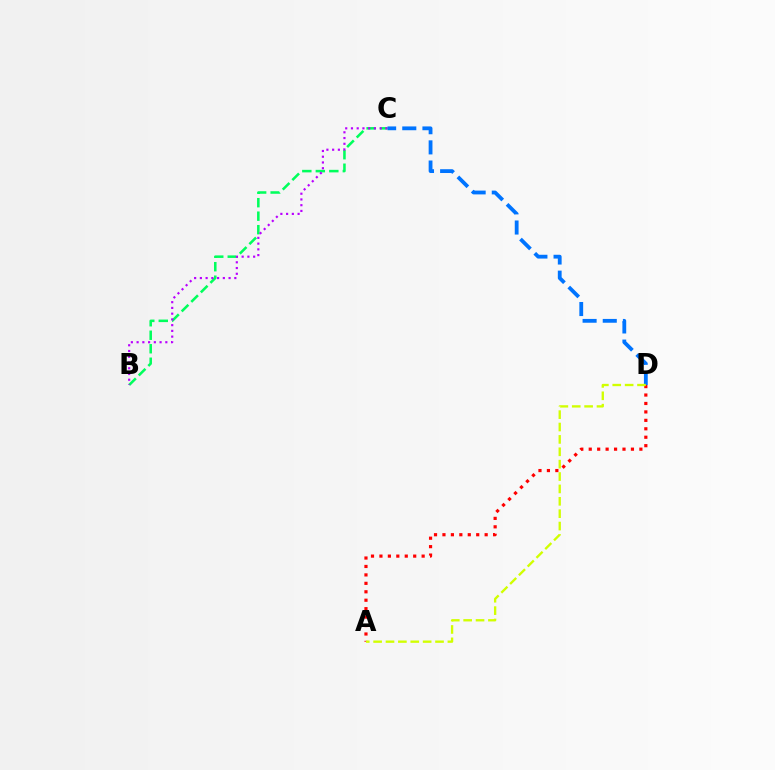{('A', 'D'): [{'color': '#ff0000', 'line_style': 'dotted', 'thickness': 2.29}, {'color': '#d1ff00', 'line_style': 'dashed', 'thickness': 1.68}], ('B', 'C'): [{'color': '#00ff5c', 'line_style': 'dashed', 'thickness': 1.83}, {'color': '#b900ff', 'line_style': 'dotted', 'thickness': 1.56}], ('C', 'D'): [{'color': '#0074ff', 'line_style': 'dashed', 'thickness': 2.74}]}